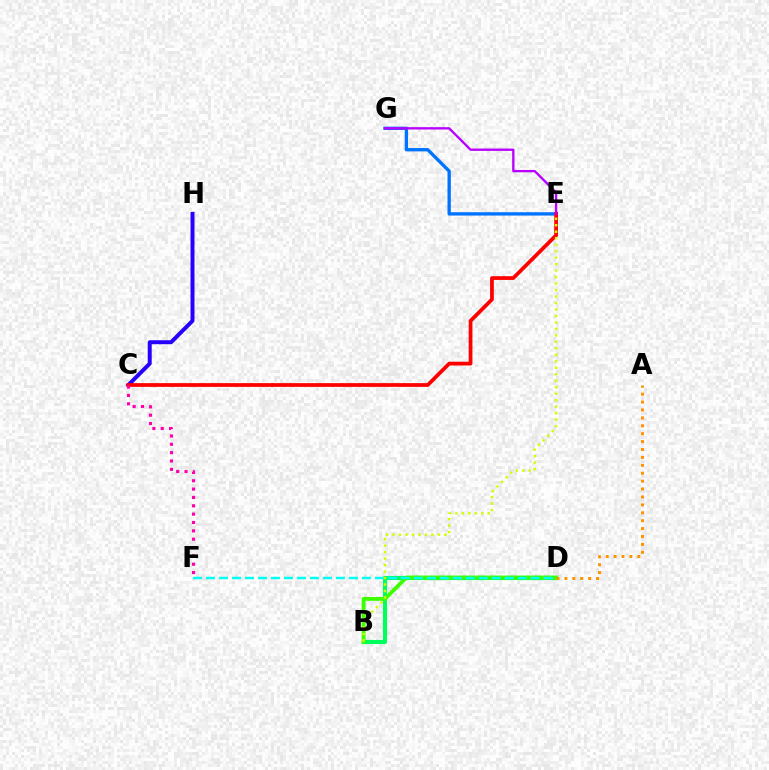{('B', 'D'): [{'color': '#00ff5c', 'line_style': 'solid', 'thickness': 2.98}, {'color': '#3dff00', 'line_style': 'solid', 'thickness': 2.78}], ('E', 'G'): [{'color': '#0074ff', 'line_style': 'solid', 'thickness': 2.41}, {'color': '#b900ff', 'line_style': 'solid', 'thickness': 1.68}], ('C', 'H'): [{'color': '#2500ff', 'line_style': 'solid', 'thickness': 2.86}], ('C', 'E'): [{'color': '#ff0000', 'line_style': 'solid', 'thickness': 2.7}], ('D', 'F'): [{'color': '#00fff6', 'line_style': 'dashed', 'thickness': 1.76}], ('A', 'D'): [{'color': '#ff9400', 'line_style': 'dotted', 'thickness': 2.15}], ('B', 'E'): [{'color': '#d1ff00', 'line_style': 'dotted', 'thickness': 1.76}], ('C', 'F'): [{'color': '#ff00ac', 'line_style': 'dotted', 'thickness': 2.27}]}